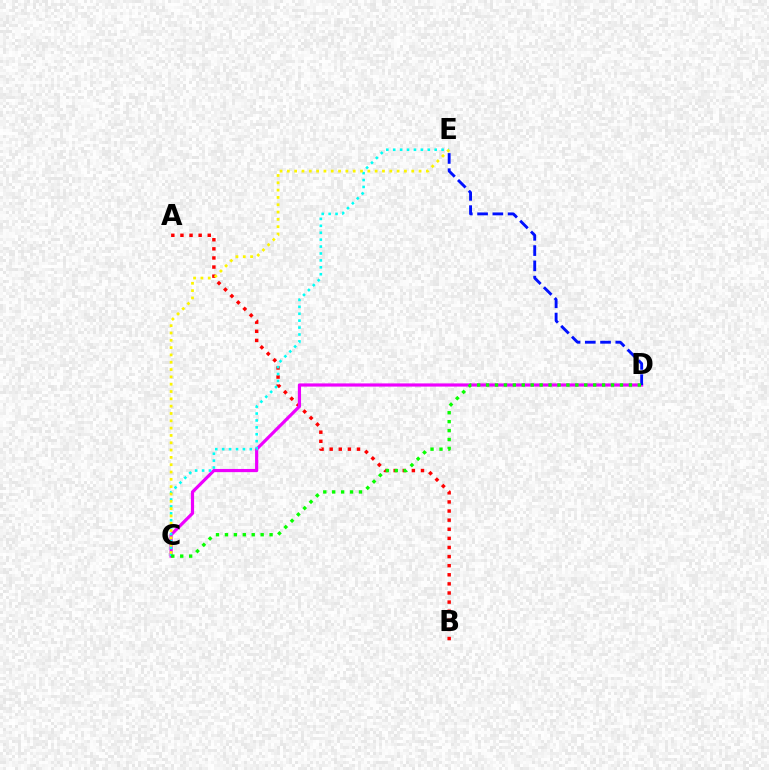{('A', 'B'): [{'color': '#ff0000', 'line_style': 'dotted', 'thickness': 2.47}], ('C', 'D'): [{'color': '#ee00ff', 'line_style': 'solid', 'thickness': 2.3}, {'color': '#08ff00', 'line_style': 'dotted', 'thickness': 2.43}], ('C', 'E'): [{'color': '#00fff6', 'line_style': 'dotted', 'thickness': 1.88}, {'color': '#fcf500', 'line_style': 'dotted', 'thickness': 1.99}], ('D', 'E'): [{'color': '#0010ff', 'line_style': 'dashed', 'thickness': 2.07}]}